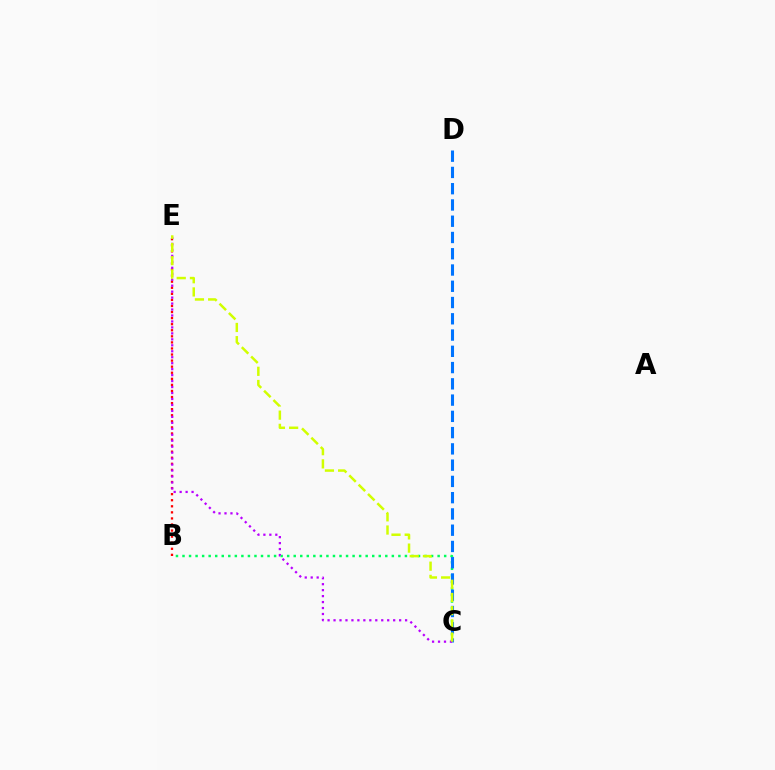{('B', 'C'): [{'color': '#00ff5c', 'line_style': 'dotted', 'thickness': 1.78}], ('B', 'E'): [{'color': '#ff0000', 'line_style': 'dotted', 'thickness': 1.65}], ('C', 'D'): [{'color': '#0074ff', 'line_style': 'dashed', 'thickness': 2.21}], ('C', 'E'): [{'color': '#b900ff', 'line_style': 'dotted', 'thickness': 1.62}, {'color': '#d1ff00', 'line_style': 'dashed', 'thickness': 1.79}]}